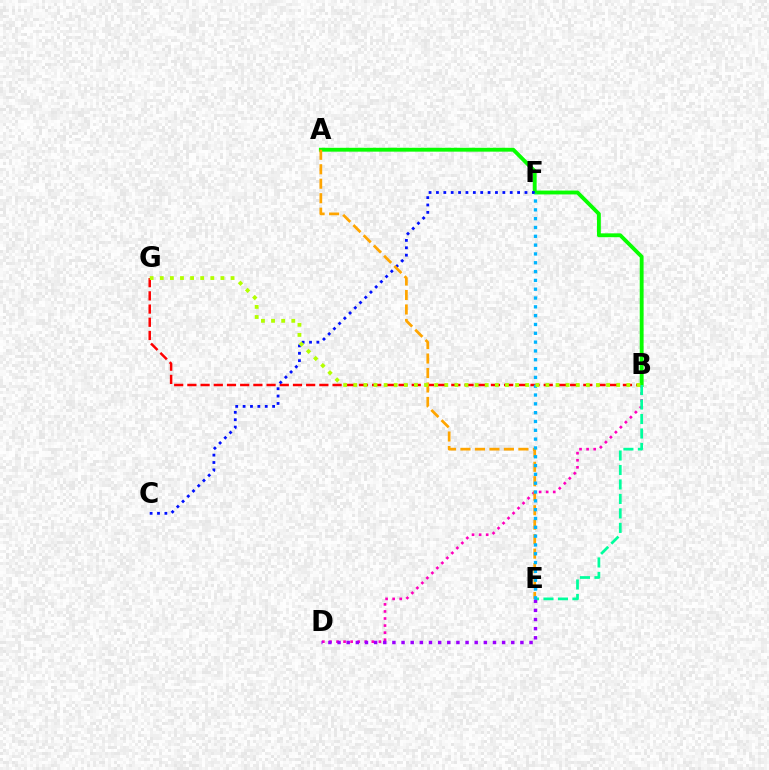{('B', 'G'): [{'color': '#ff0000', 'line_style': 'dashed', 'thickness': 1.79}, {'color': '#b3ff00', 'line_style': 'dotted', 'thickness': 2.75}], ('A', 'B'): [{'color': '#08ff00', 'line_style': 'solid', 'thickness': 2.78}], ('B', 'D'): [{'color': '#ff00bd', 'line_style': 'dotted', 'thickness': 1.92}], ('C', 'F'): [{'color': '#0010ff', 'line_style': 'dotted', 'thickness': 2.0}], ('A', 'E'): [{'color': '#ffa500', 'line_style': 'dashed', 'thickness': 1.97}], ('B', 'E'): [{'color': '#00ff9d', 'line_style': 'dashed', 'thickness': 1.97}], ('D', 'E'): [{'color': '#9b00ff', 'line_style': 'dotted', 'thickness': 2.48}], ('E', 'F'): [{'color': '#00b5ff', 'line_style': 'dotted', 'thickness': 2.4}]}